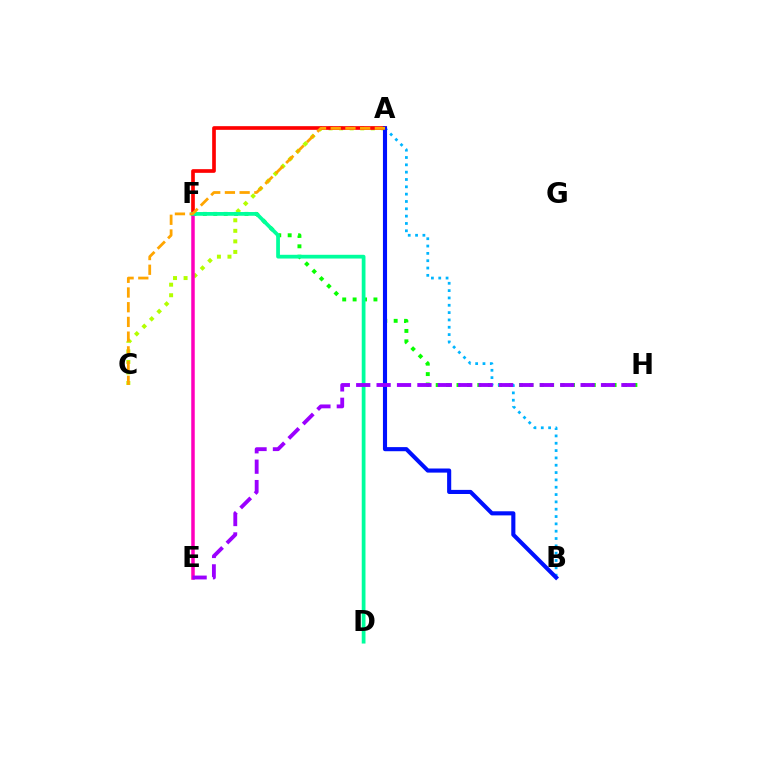{('A', 'C'): [{'color': '#b3ff00', 'line_style': 'dotted', 'thickness': 2.87}, {'color': '#ffa500', 'line_style': 'dashed', 'thickness': 2.0}], ('F', 'H'): [{'color': '#08ff00', 'line_style': 'dotted', 'thickness': 2.83}], ('A', 'F'): [{'color': '#ff0000', 'line_style': 'solid', 'thickness': 2.65}], ('E', 'F'): [{'color': '#ff00bd', 'line_style': 'solid', 'thickness': 2.52}], ('D', 'F'): [{'color': '#00ff9d', 'line_style': 'solid', 'thickness': 2.7}], ('A', 'B'): [{'color': '#00b5ff', 'line_style': 'dotted', 'thickness': 1.99}, {'color': '#0010ff', 'line_style': 'solid', 'thickness': 2.96}], ('E', 'H'): [{'color': '#9b00ff', 'line_style': 'dashed', 'thickness': 2.77}]}